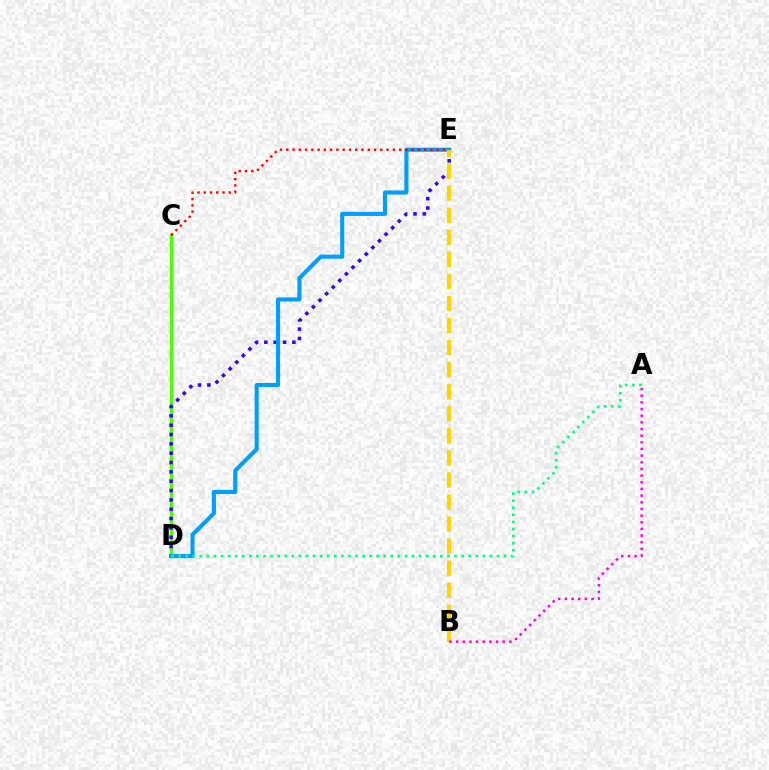{('C', 'D'): [{'color': '#4fff00', 'line_style': 'solid', 'thickness': 2.46}], ('D', 'E'): [{'color': '#3700ff', 'line_style': 'dotted', 'thickness': 2.54}, {'color': '#009eff', 'line_style': 'solid', 'thickness': 2.96}], ('C', 'E'): [{'color': '#ff0000', 'line_style': 'dotted', 'thickness': 1.7}], ('A', 'D'): [{'color': '#00ff86', 'line_style': 'dotted', 'thickness': 1.92}], ('B', 'E'): [{'color': '#ffd500', 'line_style': 'dashed', 'thickness': 3.0}], ('A', 'B'): [{'color': '#ff00ed', 'line_style': 'dotted', 'thickness': 1.81}]}